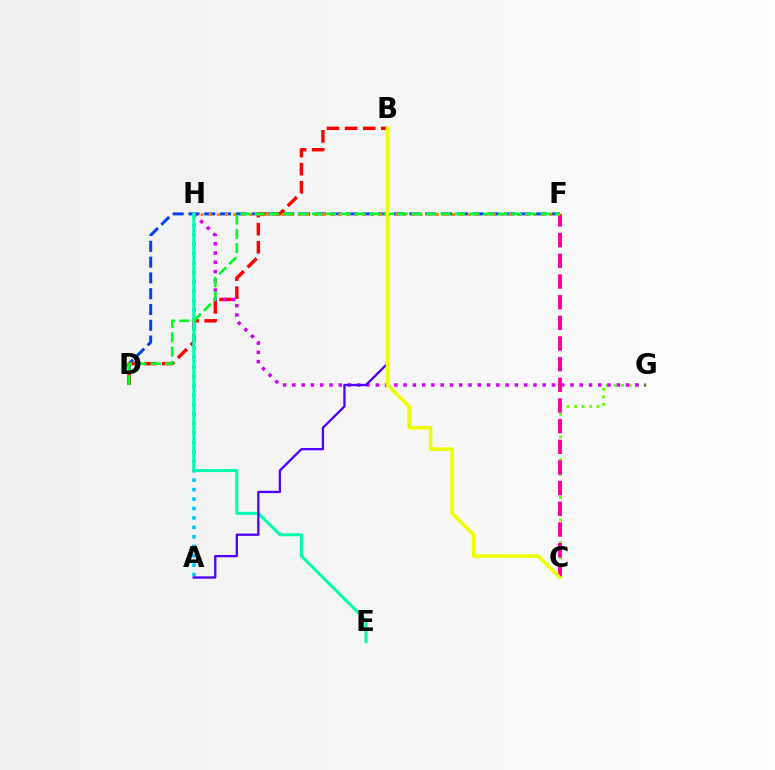{('D', 'F'): [{'color': '#003fff', 'line_style': 'dashed', 'thickness': 2.14}, {'color': '#00ff27', 'line_style': 'dashed', 'thickness': 1.94}], ('B', 'D'): [{'color': '#ff0000', 'line_style': 'dashed', 'thickness': 2.46}], ('C', 'G'): [{'color': '#66ff00', 'line_style': 'dotted', 'thickness': 2.05}], ('C', 'F'): [{'color': '#ff00a0', 'line_style': 'dashed', 'thickness': 2.81}], ('G', 'H'): [{'color': '#d600ff', 'line_style': 'dotted', 'thickness': 2.52}], ('A', 'H'): [{'color': '#00c7ff', 'line_style': 'dotted', 'thickness': 2.57}], ('F', 'H'): [{'color': '#ff8800', 'line_style': 'dotted', 'thickness': 2.2}], ('E', 'H'): [{'color': '#00ffaf', 'line_style': 'solid', 'thickness': 2.17}], ('A', 'B'): [{'color': '#4f00ff', 'line_style': 'solid', 'thickness': 1.66}], ('B', 'C'): [{'color': '#eeff00', 'line_style': 'solid', 'thickness': 2.57}]}